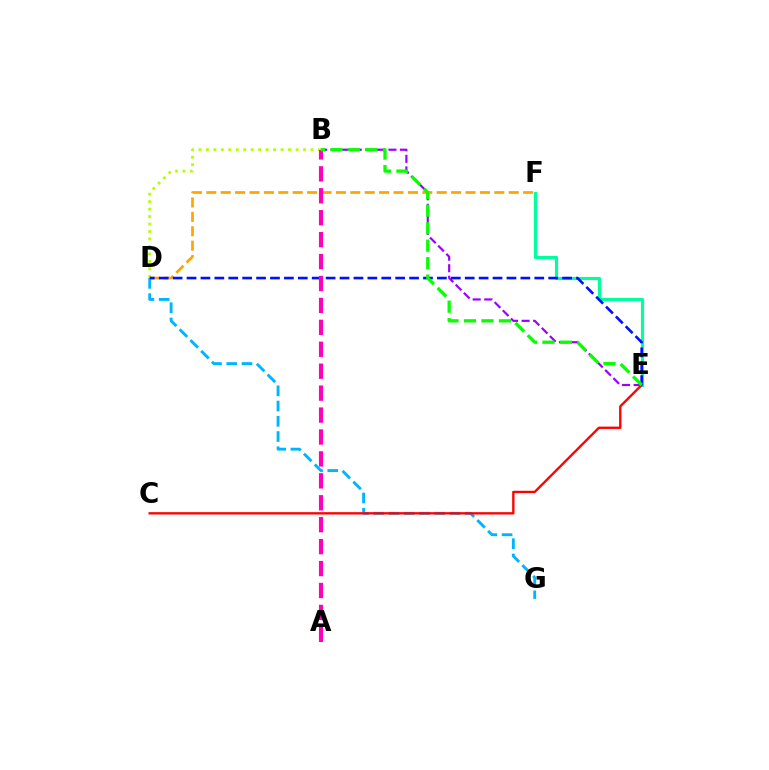{('D', 'G'): [{'color': '#00b5ff', 'line_style': 'dashed', 'thickness': 2.07}], ('B', 'E'): [{'color': '#9b00ff', 'line_style': 'dashed', 'thickness': 1.57}, {'color': '#08ff00', 'line_style': 'dashed', 'thickness': 2.37}], ('B', 'D'): [{'color': '#b3ff00', 'line_style': 'dotted', 'thickness': 2.03}], ('E', 'F'): [{'color': '#00ff9d', 'line_style': 'solid', 'thickness': 2.28}], ('C', 'E'): [{'color': '#ff0000', 'line_style': 'solid', 'thickness': 1.68}], ('D', 'F'): [{'color': '#ffa500', 'line_style': 'dashed', 'thickness': 1.96}], ('D', 'E'): [{'color': '#0010ff', 'line_style': 'dashed', 'thickness': 1.89}], ('A', 'B'): [{'color': '#ff00bd', 'line_style': 'dashed', 'thickness': 2.98}]}